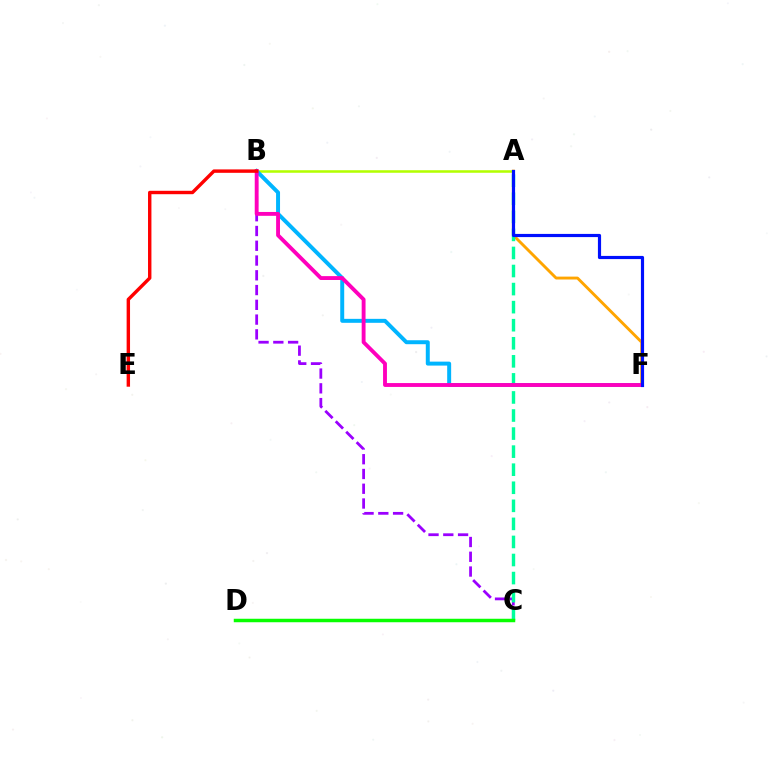{('B', 'C'): [{'color': '#9b00ff', 'line_style': 'dashed', 'thickness': 2.01}], ('A', 'F'): [{'color': '#ffa500', 'line_style': 'solid', 'thickness': 2.08}, {'color': '#0010ff', 'line_style': 'solid', 'thickness': 2.28}], ('A', 'B'): [{'color': '#b3ff00', 'line_style': 'solid', 'thickness': 1.83}], ('B', 'F'): [{'color': '#00b5ff', 'line_style': 'solid', 'thickness': 2.85}, {'color': '#ff00bd', 'line_style': 'solid', 'thickness': 2.78}], ('A', 'C'): [{'color': '#00ff9d', 'line_style': 'dashed', 'thickness': 2.45}], ('B', 'E'): [{'color': '#ff0000', 'line_style': 'solid', 'thickness': 2.45}], ('C', 'D'): [{'color': '#08ff00', 'line_style': 'solid', 'thickness': 2.5}]}